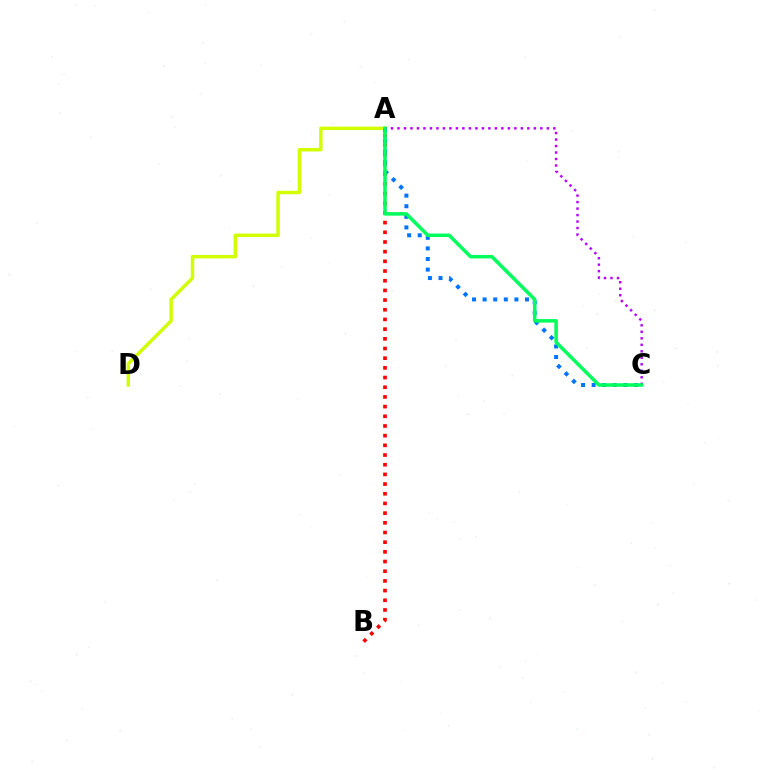{('A', 'B'): [{'color': '#ff0000', 'line_style': 'dotted', 'thickness': 2.63}], ('A', 'D'): [{'color': '#d1ff00', 'line_style': 'solid', 'thickness': 2.49}], ('A', 'C'): [{'color': '#0074ff', 'line_style': 'dotted', 'thickness': 2.88}, {'color': '#b900ff', 'line_style': 'dotted', 'thickness': 1.76}, {'color': '#00ff5c', 'line_style': 'solid', 'thickness': 2.53}]}